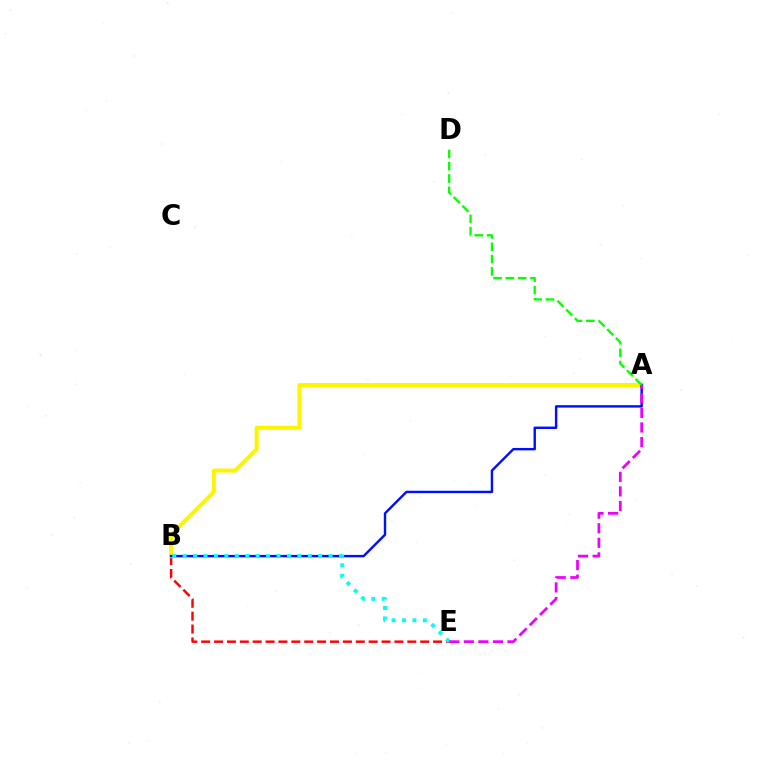{('B', 'E'): [{'color': '#ff0000', 'line_style': 'dashed', 'thickness': 1.75}, {'color': '#00fff6', 'line_style': 'dotted', 'thickness': 2.83}], ('A', 'B'): [{'color': '#fcf500', 'line_style': 'solid', 'thickness': 2.89}, {'color': '#0010ff', 'line_style': 'solid', 'thickness': 1.74}], ('A', 'D'): [{'color': '#08ff00', 'line_style': 'dashed', 'thickness': 1.67}], ('A', 'E'): [{'color': '#ee00ff', 'line_style': 'dashed', 'thickness': 1.98}]}